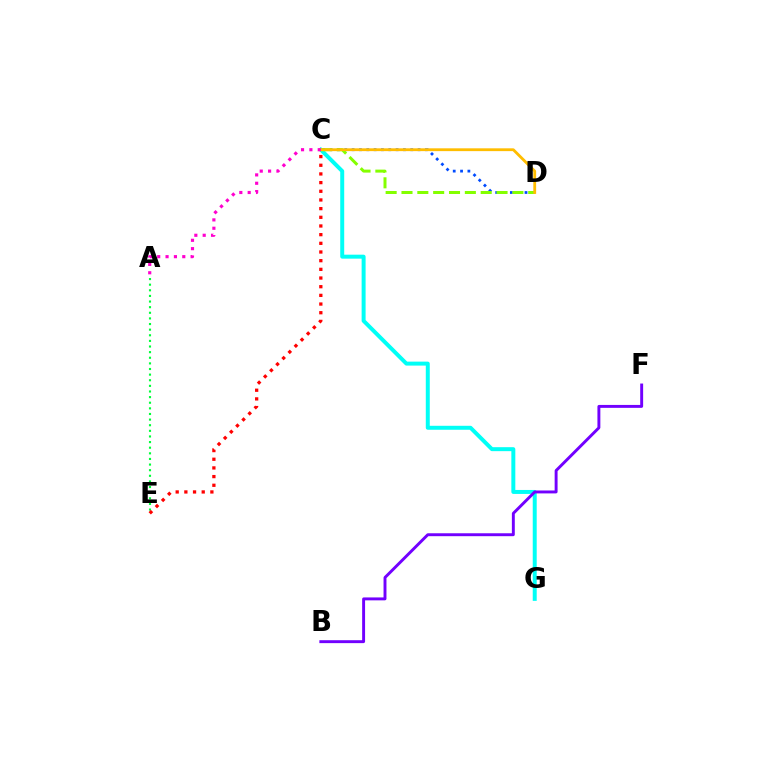{('C', 'D'): [{'color': '#004bff', 'line_style': 'dotted', 'thickness': 1.99}, {'color': '#84ff00', 'line_style': 'dashed', 'thickness': 2.15}, {'color': '#ffbd00', 'line_style': 'solid', 'thickness': 2.03}], ('C', 'G'): [{'color': '#00fff6', 'line_style': 'solid', 'thickness': 2.86}], ('B', 'F'): [{'color': '#7200ff', 'line_style': 'solid', 'thickness': 2.1}], ('A', 'E'): [{'color': '#00ff39', 'line_style': 'dotted', 'thickness': 1.53}], ('A', 'C'): [{'color': '#ff00cf', 'line_style': 'dotted', 'thickness': 2.27}], ('C', 'E'): [{'color': '#ff0000', 'line_style': 'dotted', 'thickness': 2.36}]}